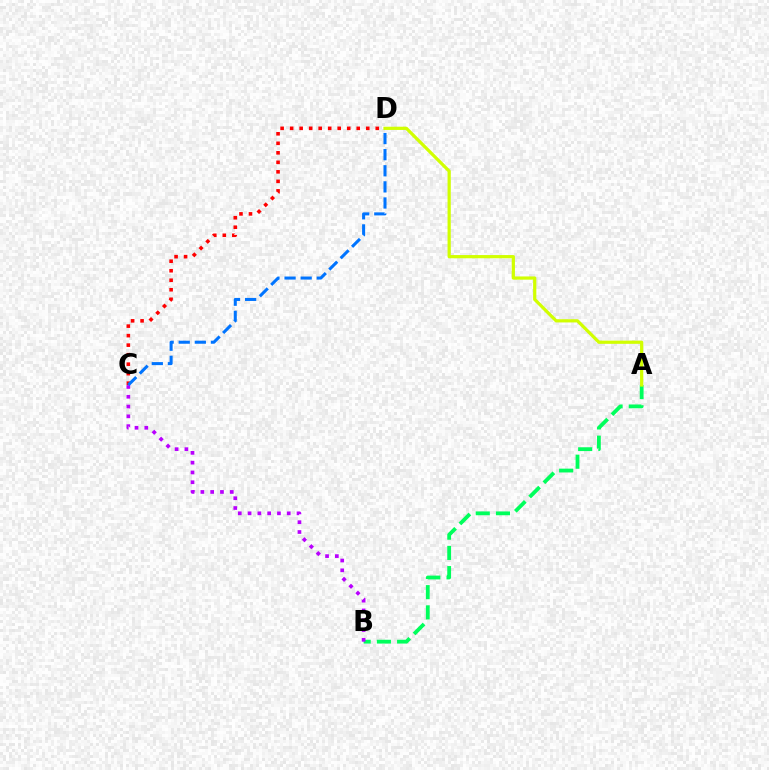{('A', 'B'): [{'color': '#00ff5c', 'line_style': 'dashed', 'thickness': 2.75}], ('A', 'D'): [{'color': '#d1ff00', 'line_style': 'solid', 'thickness': 2.32}], ('C', 'D'): [{'color': '#ff0000', 'line_style': 'dotted', 'thickness': 2.59}, {'color': '#0074ff', 'line_style': 'dashed', 'thickness': 2.19}], ('B', 'C'): [{'color': '#b900ff', 'line_style': 'dotted', 'thickness': 2.66}]}